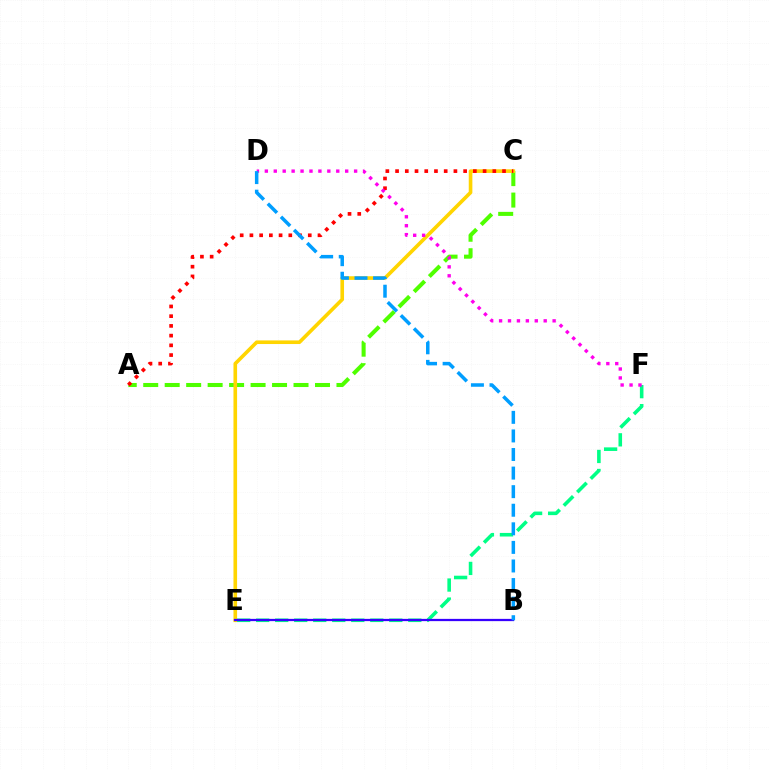{('A', 'C'): [{'color': '#4fff00', 'line_style': 'dashed', 'thickness': 2.92}, {'color': '#ff0000', 'line_style': 'dotted', 'thickness': 2.64}], ('C', 'E'): [{'color': '#ffd500', 'line_style': 'solid', 'thickness': 2.61}], ('E', 'F'): [{'color': '#00ff86', 'line_style': 'dashed', 'thickness': 2.58}], ('D', 'F'): [{'color': '#ff00ed', 'line_style': 'dotted', 'thickness': 2.42}], ('B', 'E'): [{'color': '#3700ff', 'line_style': 'solid', 'thickness': 1.62}], ('B', 'D'): [{'color': '#009eff', 'line_style': 'dashed', 'thickness': 2.52}]}